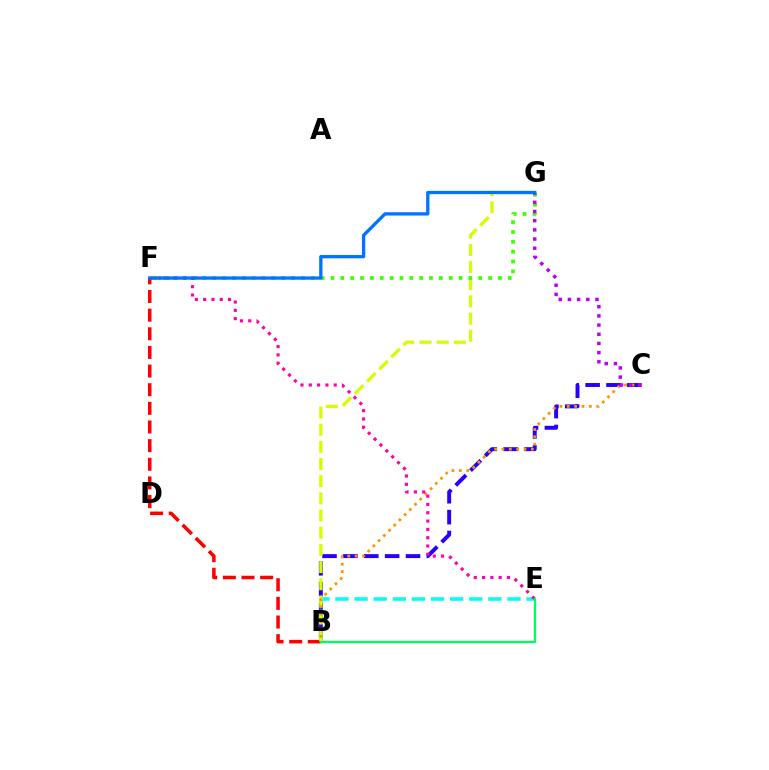{('B', 'C'): [{'color': '#2500ff', 'line_style': 'dashed', 'thickness': 2.84}, {'color': '#ff9400', 'line_style': 'dotted', 'thickness': 2.0}], ('B', 'E'): [{'color': '#00fff6', 'line_style': 'dashed', 'thickness': 2.6}, {'color': '#00ff5c', 'line_style': 'solid', 'thickness': 1.64}], ('B', 'F'): [{'color': '#ff0000', 'line_style': 'dashed', 'thickness': 2.53}], ('B', 'G'): [{'color': '#d1ff00', 'line_style': 'dashed', 'thickness': 2.33}], ('F', 'G'): [{'color': '#3dff00', 'line_style': 'dotted', 'thickness': 2.68}, {'color': '#0074ff', 'line_style': 'solid', 'thickness': 2.37}], ('E', 'F'): [{'color': '#ff00ac', 'line_style': 'dotted', 'thickness': 2.26}], ('C', 'G'): [{'color': '#b900ff', 'line_style': 'dotted', 'thickness': 2.49}]}